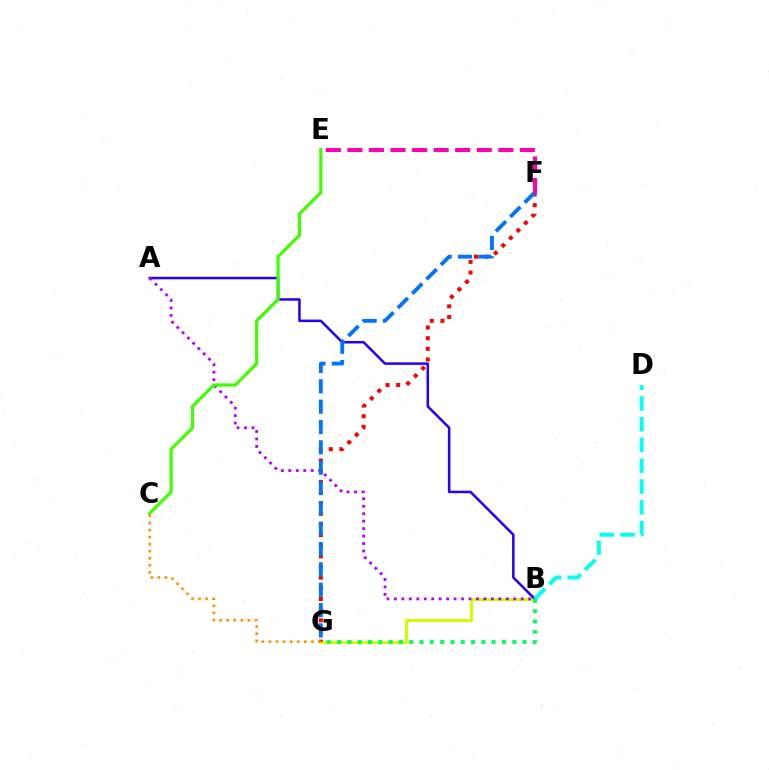{('B', 'G'): [{'color': '#d1ff00', 'line_style': 'solid', 'thickness': 2.19}, {'color': '#00ff5c', 'line_style': 'dotted', 'thickness': 2.8}], ('A', 'B'): [{'color': '#2500ff', 'line_style': 'solid', 'thickness': 1.82}, {'color': '#b900ff', 'line_style': 'dotted', 'thickness': 2.03}], ('F', 'G'): [{'color': '#ff0000', 'line_style': 'dotted', 'thickness': 2.89}, {'color': '#0074ff', 'line_style': 'dashed', 'thickness': 2.76}], ('B', 'D'): [{'color': '#00fff6', 'line_style': 'dashed', 'thickness': 2.82}], ('C', 'E'): [{'color': '#3dff00', 'line_style': 'solid', 'thickness': 2.32}], ('C', 'G'): [{'color': '#ff9400', 'line_style': 'dotted', 'thickness': 1.92}], ('E', 'F'): [{'color': '#ff00ac', 'line_style': 'dashed', 'thickness': 2.93}]}